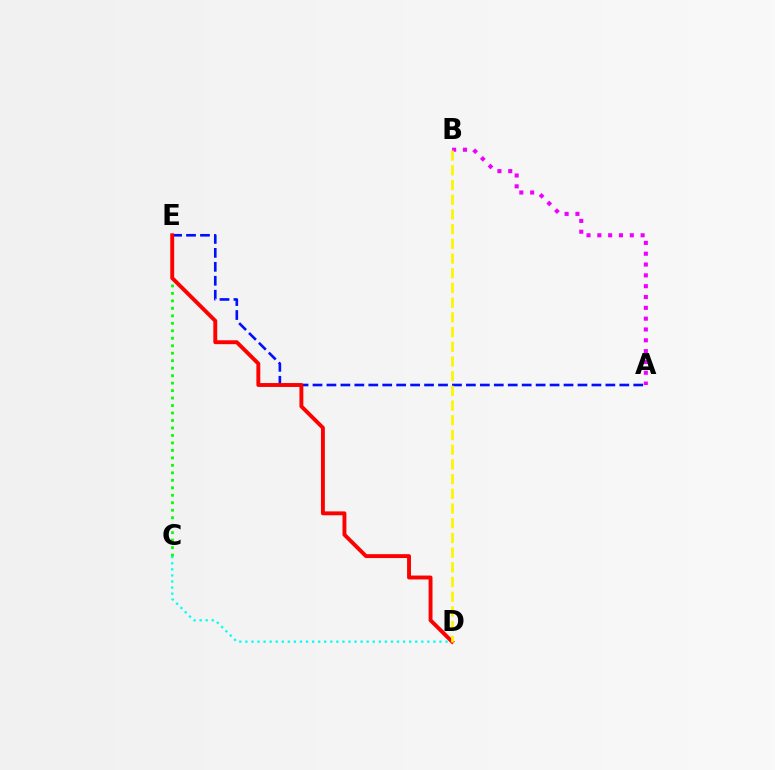{('A', 'E'): [{'color': '#0010ff', 'line_style': 'dashed', 'thickness': 1.89}], ('C', 'D'): [{'color': '#00fff6', 'line_style': 'dotted', 'thickness': 1.65}], ('C', 'E'): [{'color': '#08ff00', 'line_style': 'dotted', 'thickness': 2.03}], ('D', 'E'): [{'color': '#ff0000', 'line_style': 'solid', 'thickness': 2.81}], ('A', 'B'): [{'color': '#ee00ff', 'line_style': 'dotted', 'thickness': 2.94}], ('B', 'D'): [{'color': '#fcf500', 'line_style': 'dashed', 'thickness': 2.0}]}